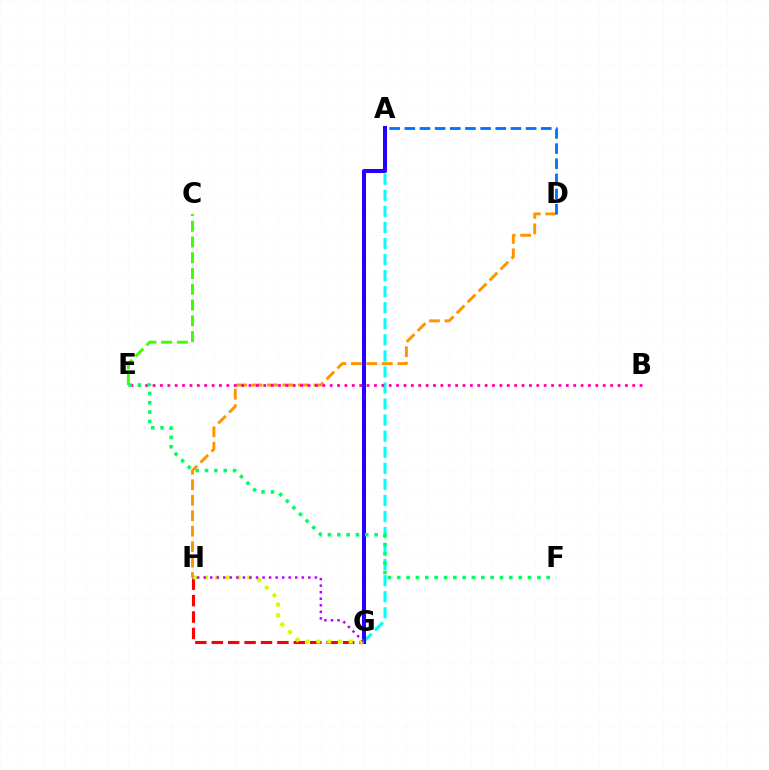{('C', 'E'): [{'color': '#3dff00', 'line_style': 'dashed', 'thickness': 2.14}], ('A', 'G'): [{'color': '#00fff6', 'line_style': 'dashed', 'thickness': 2.18}, {'color': '#2500ff', 'line_style': 'solid', 'thickness': 2.91}], ('G', 'H'): [{'color': '#ff0000', 'line_style': 'dashed', 'thickness': 2.23}, {'color': '#d1ff00', 'line_style': 'dotted', 'thickness': 2.94}, {'color': '#b900ff', 'line_style': 'dotted', 'thickness': 1.78}], ('D', 'H'): [{'color': '#ff9400', 'line_style': 'dashed', 'thickness': 2.1}], ('A', 'D'): [{'color': '#0074ff', 'line_style': 'dashed', 'thickness': 2.06}], ('B', 'E'): [{'color': '#ff00ac', 'line_style': 'dotted', 'thickness': 2.01}], ('E', 'F'): [{'color': '#00ff5c', 'line_style': 'dotted', 'thickness': 2.54}]}